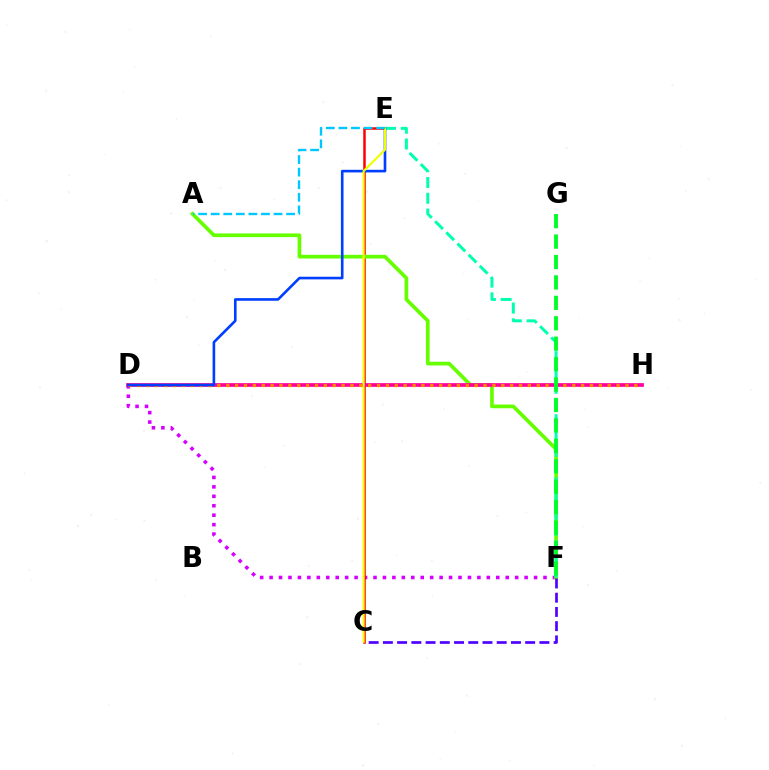{('D', 'F'): [{'color': '#d600ff', 'line_style': 'dotted', 'thickness': 2.57}], ('C', 'E'): [{'color': '#ff0000', 'line_style': 'solid', 'thickness': 1.81}, {'color': '#eeff00', 'line_style': 'solid', 'thickness': 1.56}], ('A', 'F'): [{'color': '#66ff00', 'line_style': 'solid', 'thickness': 2.66}], ('D', 'H'): [{'color': '#ff00a0', 'line_style': 'solid', 'thickness': 2.68}, {'color': '#ff8800', 'line_style': 'dotted', 'thickness': 2.41}], ('C', 'F'): [{'color': '#4f00ff', 'line_style': 'dashed', 'thickness': 1.93}], ('E', 'F'): [{'color': '#00ffaf', 'line_style': 'dashed', 'thickness': 2.14}], ('D', 'E'): [{'color': '#003fff', 'line_style': 'solid', 'thickness': 1.89}], ('A', 'E'): [{'color': '#00c7ff', 'line_style': 'dashed', 'thickness': 1.71}], ('F', 'G'): [{'color': '#00ff27', 'line_style': 'dashed', 'thickness': 2.78}]}